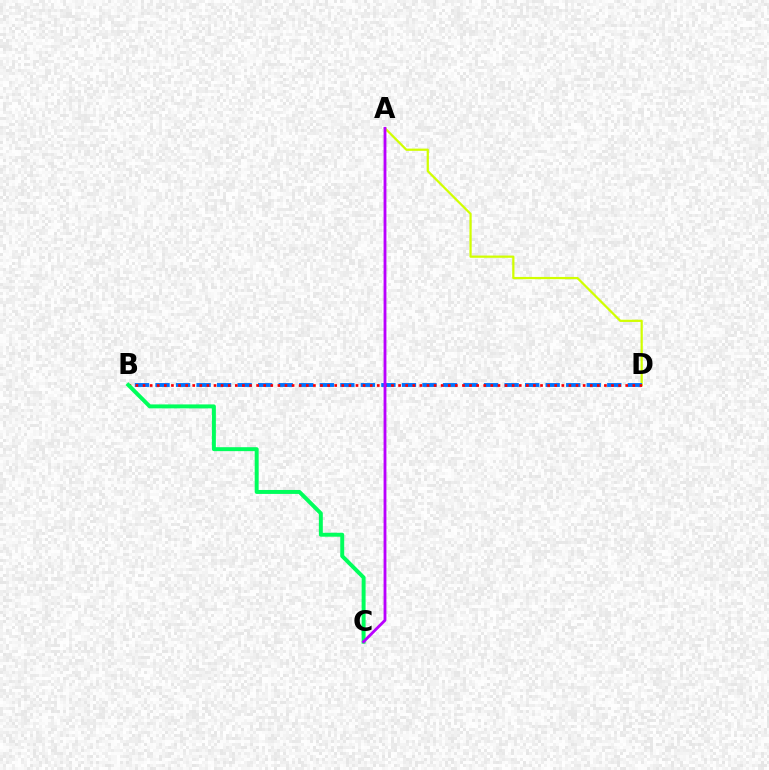{('A', 'D'): [{'color': '#d1ff00', 'line_style': 'solid', 'thickness': 1.61}], ('B', 'D'): [{'color': '#0074ff', 'line_style': 'dashed', 'thickness': 2.79}, {'color': '#ff0000', 'line_style': 'dotted', 'thickness': 1.93}], ('B', 'C'): [{'color': '#00ff5c', 'line_style': 'solid', 'thickness': 2.85}], ('A', 'C'): [{'color': '#b900ff', 'line_style': 'solid', 'thickness': 2.04}]}